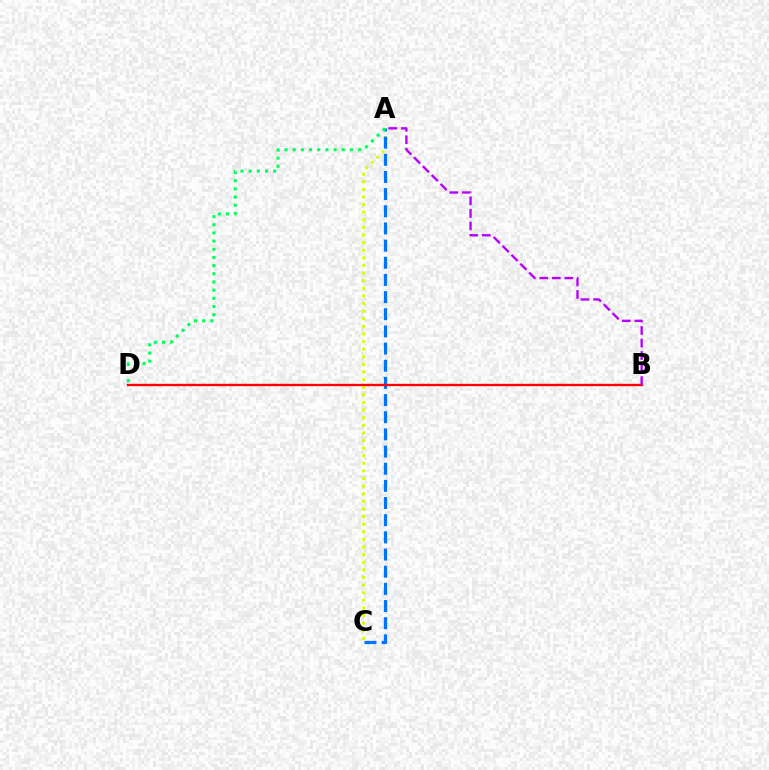{('A', 'C'): [{'color': '#d1ff00', 'line_style': 'dotted', 'thickness': 2.07}, {'color': '#0074ff', 'line_style': 'dashed', 'thickness': 2.33}], ('B', 'D'): [{'color': '#ff0000', 'line_style': 'solid', 'thickness': 1.67}], ('A', 'B'): [{'color': '#b900ff', 'line_style': 'dashed', 'thickness': 1.7}], ('A', 'D'): [{'color': '#00ff5c', 'line_style': 'dotted', 'thickness': 2.22}]}